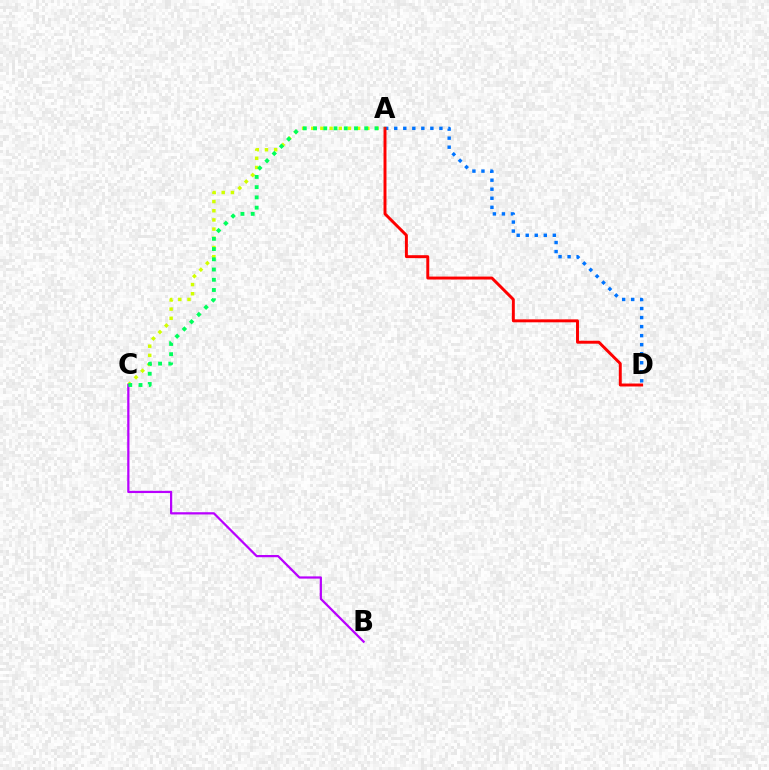{('A', 'D'): [{'color': '#0074ff', 'line_style': 'dotted', 'thickness': 2.45}, {'color': '#ff0000', 'line_style': 'solid', 'thickness': 2.12}], ('A', 'C'): [{'color': '#d1ff00', 'line_style': 'dotted', 'thickness': 2.5}, {'color': '#00ff5c', 'line_style': 'dotted', 'thickness': 2.78}], ('B', 'C'): [{'color': '#b900ff', 'line_style': 'solid', 'thickness': 1.6}]}